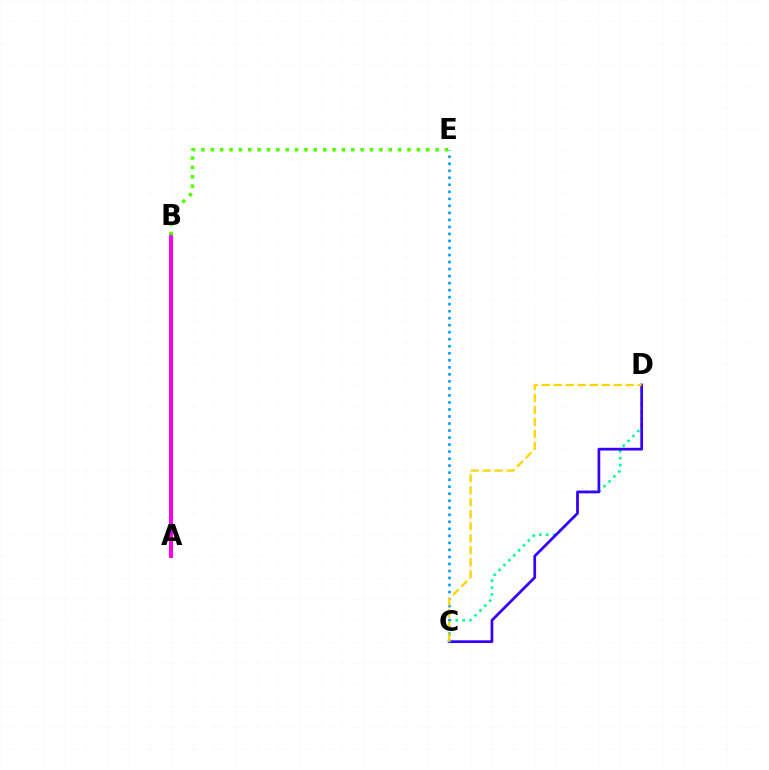{('C', 'D'): [{'color': '#00ff86', 'line_style': 'dotted', 'thickness': 1.88}, {'color': '#3700ff', 'line_style': 'solid', 'thickness': 1.97}, {'color': '#ffd500', 'line_style': 'dashed', 'thickness': 1.63}], ('A', 'B'): [{'color': '#ff0000', 'line_style': 'solid', 'thickness': 2.83}, {'color': '#ff00ed', 'line_style': 'solid', 'thickness': 2.84}], ('B', 'E'): [{'color': '#4fff00', 'line_style': 'dotted', 'thickness': 2.55}], ('C', 'E'): [{'color': '#009eff', 'line_style': 'dotted', 'thickness': 1.91}]}